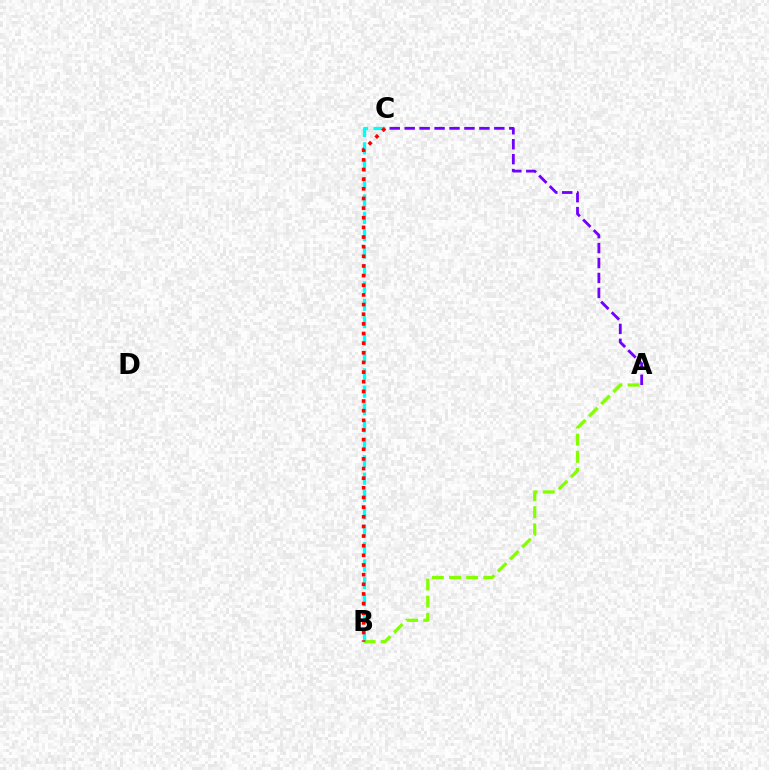{('A', 'B'): [{'color': '#84ff00', 'line_style': 'dashed', 'thickness': 2.33}], ('B', 'C'): [{'color': '#00fff6', 'line_style': 'dashed', 'thickness': 2.36}, {'color': '#ff0000', 'line_style': 'dotted', 'thickness': 2.62}], ('A', 'C'): [{'color': '#7200ff', 'line_style': 'dashed', 'thickness': 2.03}]}